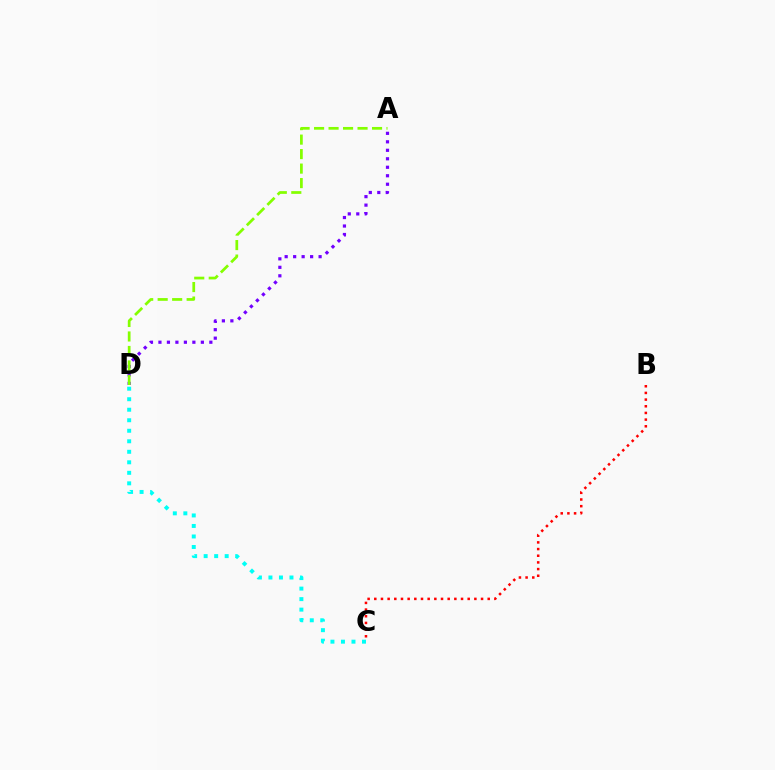{('A', 'D'): [{'color': '#7200ff', 'line_style': 'dotted', 'thickness': 2.31}, {'color': '#84ff00', 'line_style': 'dashed', 'thickness': 1.97}], ('B', 'C'): [{'color': '#ff0000', 'line_style': 'dotted', 'thickness': 1.81}], ('C', 'D'): [{'color': '#00fff6', 'line_style': 'dotted', 'thickness': 2.86}]}